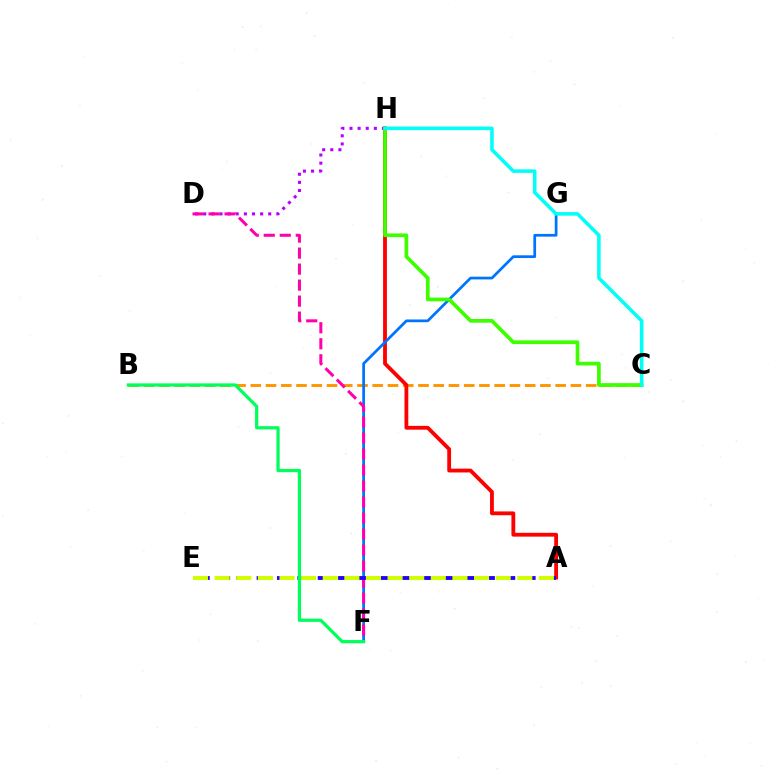{('D', 'H'): [{'color': '#b900ff', 'line_style': 'dotted', 'thickness': 2.21}], ('B', 'C'): [{'color': '#ff9400', 'line_style': 'dashed', 'thickness': 2.07}], ('A', 'H'): [{'color': '#ff0000', 'line_style': 'solid', 'thickness': 2.75}], ('F', 'G'): [{'color': '#0074ff', 'line_style': 'solid', 'thickness': 1.97}], ('D', 'F'): [{'color': '#ff00ac', 'line_style': 'dashed', 'thickness': 2.17}], ('C', 'H'): [{'color': '#3dff00', 'line_style': 'solid', 'thickness': 2.66}, {'color': '#00fff6', 'line_style': 'solid', 'thickness': 2.56}], ('A', 'E'): [{'color': '#2500ff', 'line_style': 'dashed', 'thickness': 2.77}, {'color': '#d1ff00', 'line_style': 'dashed', 'thickness': 2.94}], ('B', 'F'): [{'color': '#00ff5c', 'line_style': 'solid', 'thickness': 2.33}]}